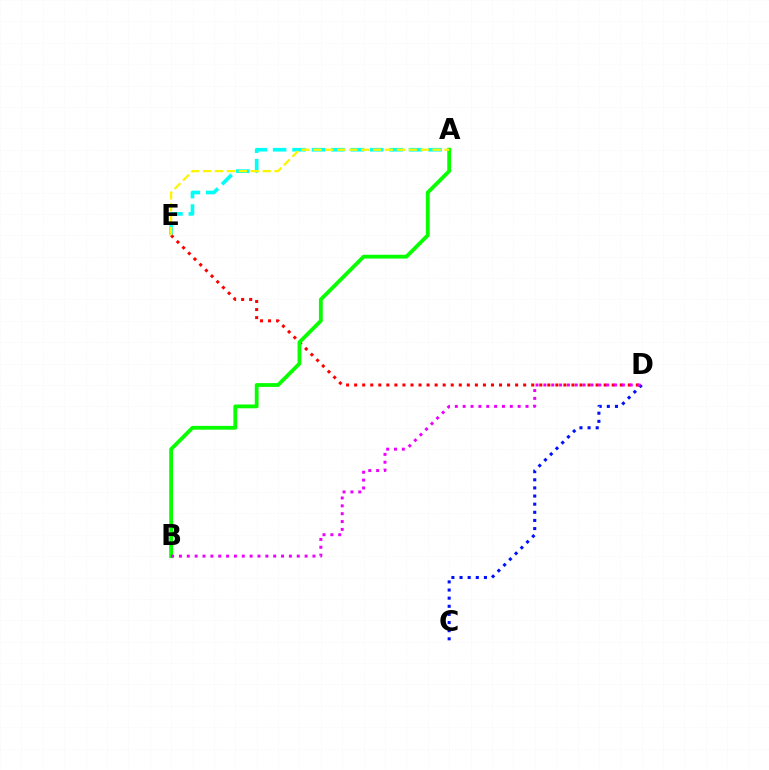{('C', 'D'): [{'color': '#0010ff', 'line_style': 'dotted', 'thickness': 2.21}], ('A', 'E'): [{'color': '#00fff6', 'line_style': 'dashed', 'thickness': 2.64}, {'color': '#fcf500', 'line_style': 'dashed', 'thickness': 1.62}], ('D', 'E'): [{'color': '#ff0000', 'line_style': 'dotted', 'thickness': 2.19}], ('A', 'B'): [{'color': '#08ff00', 'line_style': 'solid', 'thickness': 2.74}], ('B', 'D'): [{'color': '#ee00ff', 'line_style': 'dotted', 'thickness': 2.13}]}